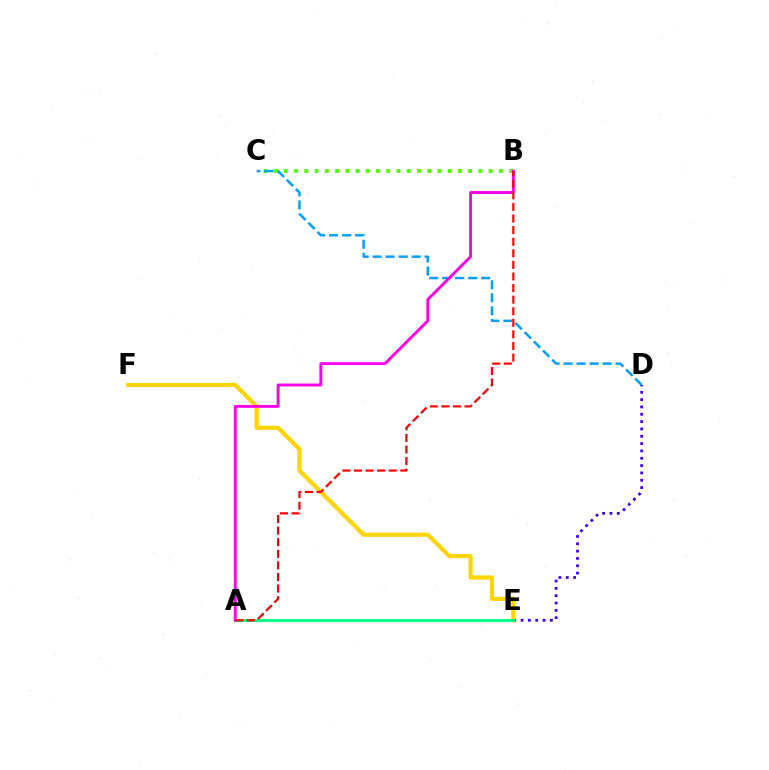{('B', 'C'): [{'color': '#4fff00', 'line_style': 'dotted', 'thickness': 2.78}], ('D', 'E'): [{'color': '#3700ff', 'line_style': 'dotted', 'thickness': 1.99}], ('C', 'D'): [{'color': '#009eff', 'line_style': 'dashed', 'thickness': 1.76}], ('E', 'F'): [{'color': '#ffd500', 'line_style': 'solid', 'thickness': 2.99}], ('A', 'E'): [{'color': '#00ff86', 'line_style': 'solid', 'thickness': 2.09}], ('A', 'B'): [{'color': '#ff00ed', 'line_style': 'solid', 'thickness': 2.07}, {'color': '#ff0000', 'line_style': 'dashed', 'thickness': 1.57}]}